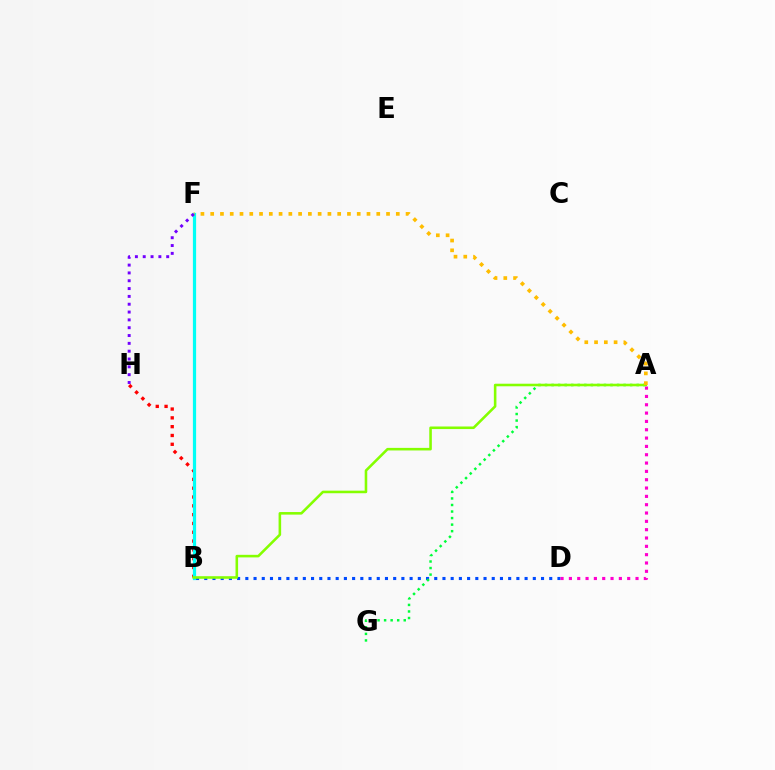{('B', 'H'): [{'color': '#ff0000', 'line_style': 'dotted', 'thickness': 2.39}], ('B', 'D'): [{'color': '#004bff', 'line_style': 'dotted', 'thickness': 2.23}], ('B', 'F'): [{'color': '#00fff6', 'line_style': 'solid', 'thickness': 2.31}], ('A', 'G'): [{'color': '#00ff39', 'line_style': 'dotted', 'thickness': 1.78}], ('A', 'B'): [{'color': '#84ff00', 'line_style': 'solid', 'thickness': 1.85}], ('A', 'D'): [{'color': '#ff00cf', 'line_style': 'dotted', 'thickness': 2.26}], ('A', 'F'): [{'color': '#ffbd00', 'line_style': 'dotted', 'thickness': 2.65}], ('F', 'H'): [{'color': '#7200ff', 'line_style': 'dotted', 'thickness': 2.13}]}